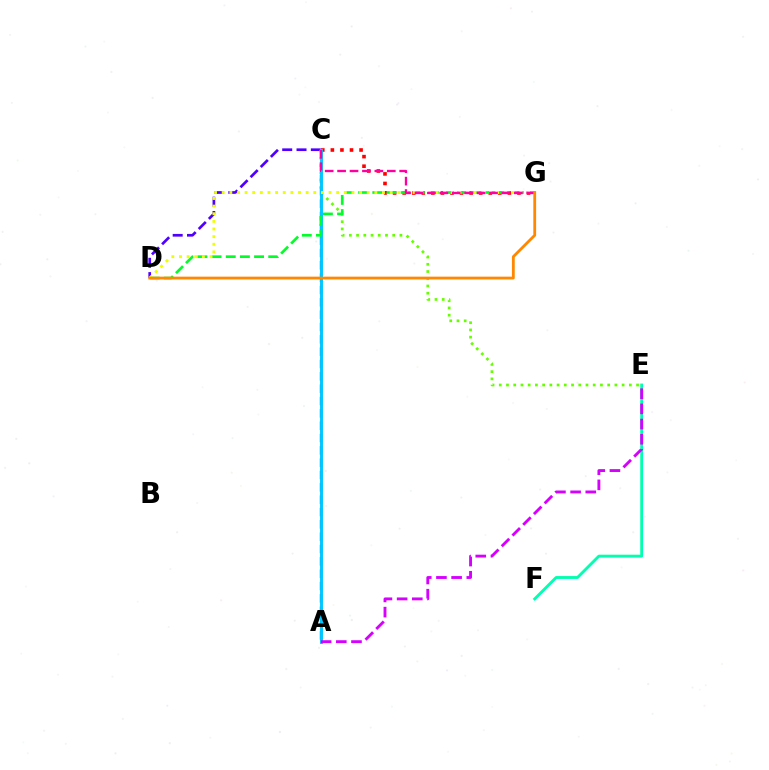{('C', 'D'): [{'color': '#4f00ff', 'line_style': 'dashed', 'thickness': 1.94}], ('C', 'G'): [{'color': '#ff0000', 'line_style': 'dotted', 'thickness': 2.6}, {'color': '#ff00a0', 'line_style': 'dashed', 'thickness': 1.69}], ('A', 'C'): [{'color': '#003fff', 'line_style': 'dashed', 'thickness': 1.68}, {'color': '#00c7ff', 'line_style': 'solid', 'thickness': 2.11}], ('C', 'E'): [{'color': '#66ff00', 'line_style': 'dotted', 'thickness': 1.96}], ('D', 'G'): [{'color': '#00ff27', 'line_style': 'dashed', 'thickness': 1.92}, {'color': '#eeff00', 'line_style': 'dotted', 'thickness': 2.07}, {'color': '#ff8800', 'line_style': 'solid', 'thickness': 2.02}], ('E', 'F'): [{'color': '#00ffaf', 'line_style': 'solid', 'thickness': 2.05}], ('A', 'E'): [{'color': '#d600ff', 'line_style': 'dashed', 'thickness': 2.06}]}